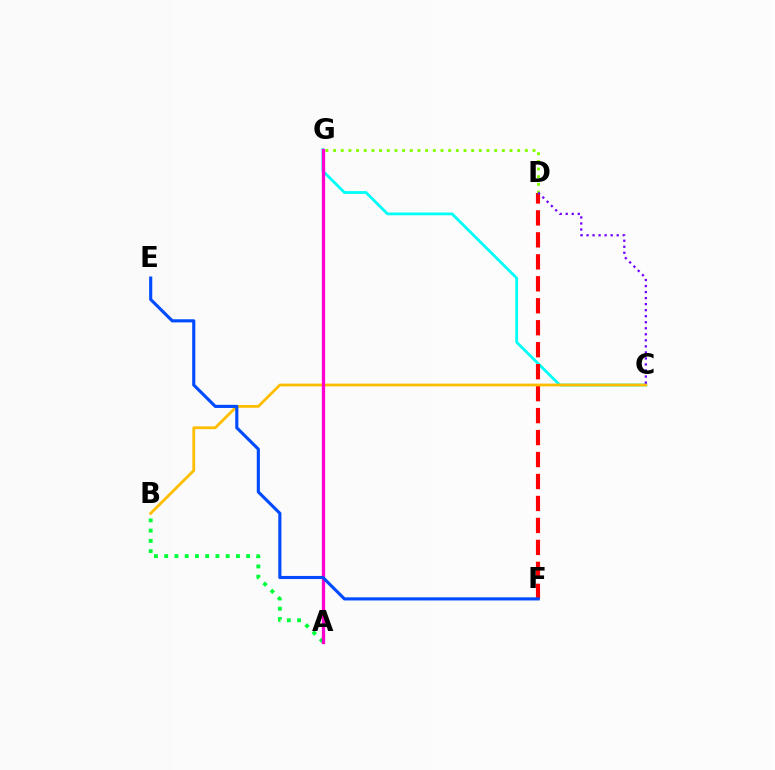{('C', 'G'): [{'color': '#00fff6', 'line_style': 'solid', 'thickness': 2.02}], ('D', 'F'): [{'color': '#ff0000', 'line_style': 'dashed', 'thickness': 2.98}], ('A', 'B'): [{'color': '#00ff39', 'line_style': 'dotted', 'thickness': 2.78}], ('B', 'C'): [{'color': '#ffbd00', 'line_style': 'solid', 'thickness': 2.01}], ('A', 'G'): [{'color': '#ff00cf', 'line_style': 'solid', 'thickness': 2.37}], ('D', 'G'): [{'color': '#84ff00', 'line_style': 'dotted', 'thickness': 2.08}], ('C', 'D'): [{'color': '#7200ff', 'line_style': 'dotted', 'thickness': 1.64}], ('E', 'F'): [{'color': '#004bff', 'line_style': 'solid', 'thickness': 2.25}]}